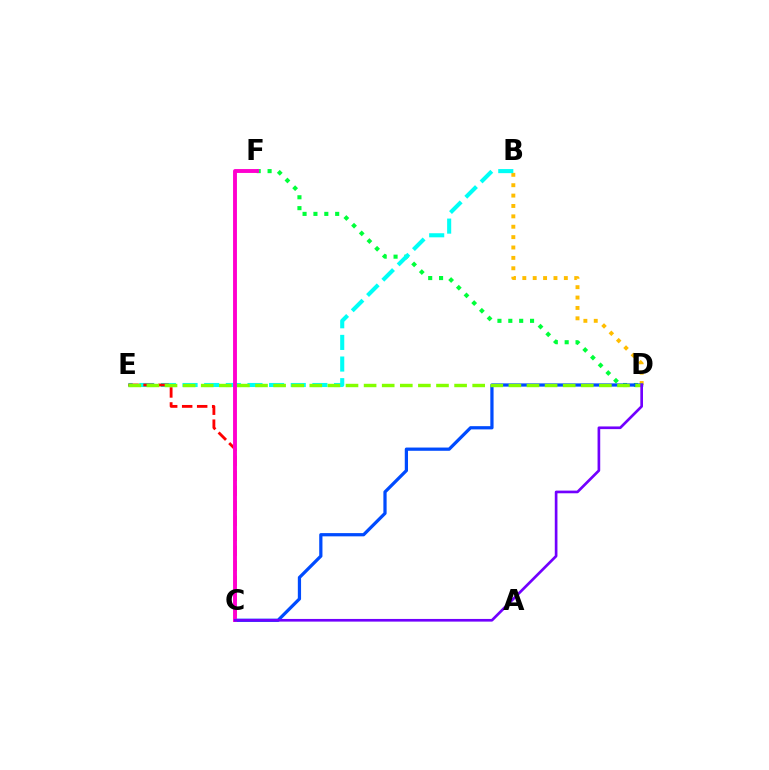{('D', 'F'): [{'color': '#00ff39', 'line_style': 'dotted', 'thickness': 2.95}], ('B', 'D'): [{'color': '#ffbd00', 'line_style': 'dotted', 'thickness': 2.82}], ('C', 'D'): [{'color': '#004bff', 'line_style': 'solid', 'thickness': 2.33}, {'color': '#7200ff', 'line_style': 'solid', 'thickness': 1.92}], ('B', 'E'): [{'color': '#00fff6', 'line_style': 'dashed', 'thickness': 2.94}], ('C', 'E'): [{'color': '#ff0000', 'line_style': 'dashed', 'thickness': 2.04}], ('D', 'E'): [{'color': '#84ff00', 'line_style': 'dashed', 'thickness': 2.46}], ('C', 'F'): [{'color': '#ff00cf', 'line_style': 'solid', 'thickness': 2.8}]}